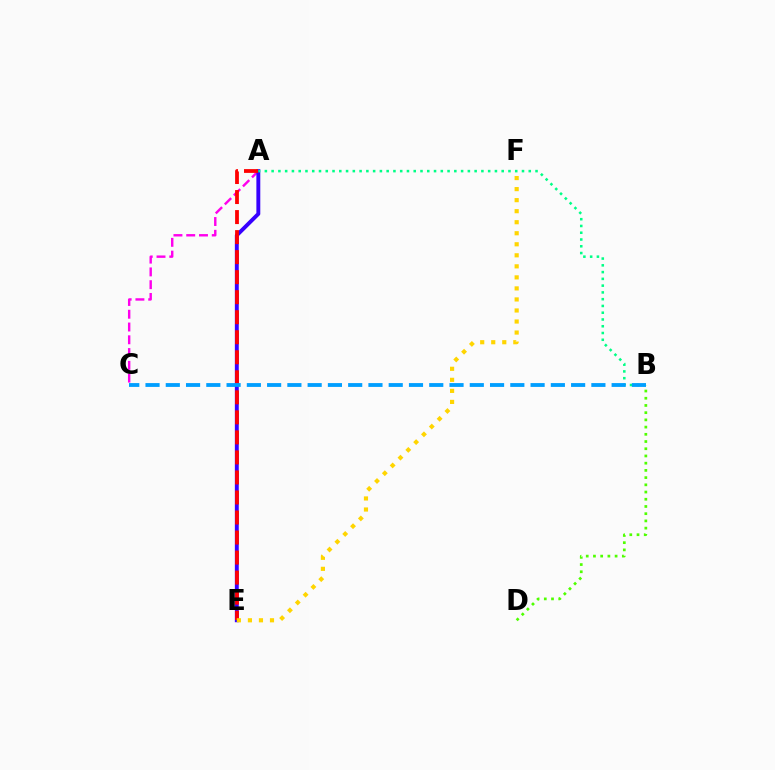{('A', 'C'): [{'color': '#ff00ed', 'line_style': 'dashed', 'thickness': 1.74}], ('A', 'E'): [{'color': '#3700ff', 'line_style': 'solid', 'thickness': 2.81}, {'color': '#ff0000', 'line_style': 'dashed', 'thickness': 2.72}], ('B', 'D'): [{'color': '#4fff00', 'line_style': 'dotted', 'thickness': 1.96}], ('A', 'B'): [{'color': '#00ff86', 'line_style': 'dotted', 'thickness': 1.84}], ('E', 'F'): [{'color': '#ffd500', 'line_style': 'dotted', 'thickness': 3.0}], ('B', 'C'): [{'color': '#009eff', 'line_style': 'dashed', 'thickness': 2.75}]}